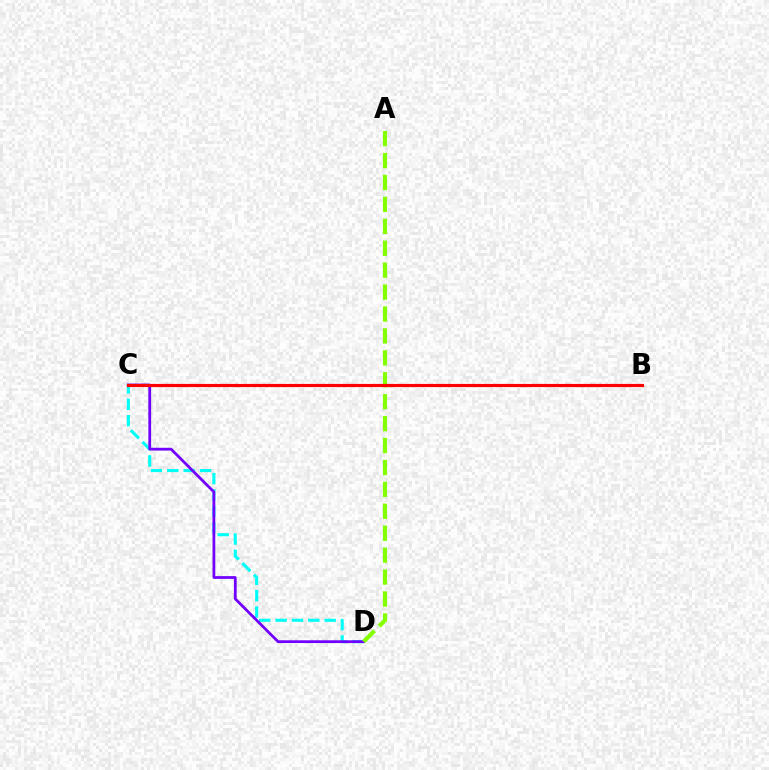{('C', 'D'): [{'color': '#00fff6', 'line_style': 'dashed', 'thickness': 2.22}, {'color': '#7200ff', 'line_style': 'solid', 'thickness': 2.0}], ('A', 'D'): [{'color': '#84ff00', 'line_style': 'dashed', 'thickness': 2.98}], ('B', 'C'): [{'color': '#ff0000', 'line_style': 'solid', 'thickness': 2.28}]}